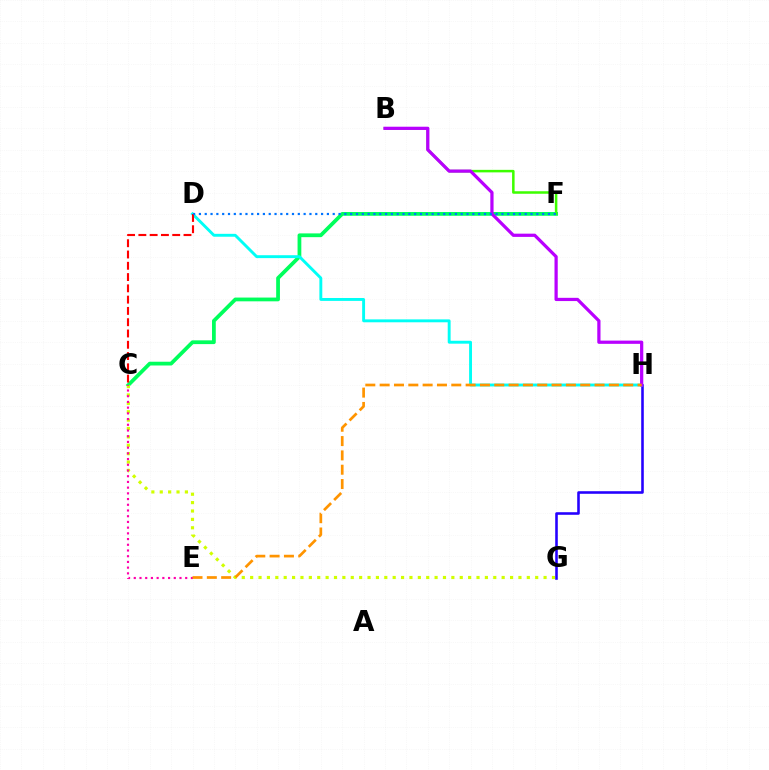{('C', 'F'): [{'color': '#00ff5c', 'line_style': 'solid', 'thickness': 2.71}], ('C', 'G'): [{'color': '#d1ff00', 'line_style': 'dotted', 'thickness': 2.28}], ('G', 'H'): [{'color': '#2500ff', 'line_style': 'solid', 'thickness': 1.86}], ('B', 'F'): [{'color': '#3dff00', 'line_style': 'solid', 'thickness': 1.81}], ('D', 'H'): [{'color': '#00fff6', 'line_style': 'solid', 'thickness': 2.09}], ('C', 'D'): [{'color': '#ff0000', 'line_style': 'dashed', 'thickness': 1.53}], ('B', 'H'): [{'color': '#b900ff', 'line_style': 'solid', 'thickness': 2.33}], ('D', 'F'): [{'color': '#0074ff', 'line_style': 'dotted', 'thickness': 1.58}], ('C', 'E'): [{'color': '#ff00ac', 'line_style': 'dotted', 'thickness': 1.55}], ('E', 'H'): [{'color': '#ff9400', 'line_style': 'dashed', 'thickness': 1.95}]}